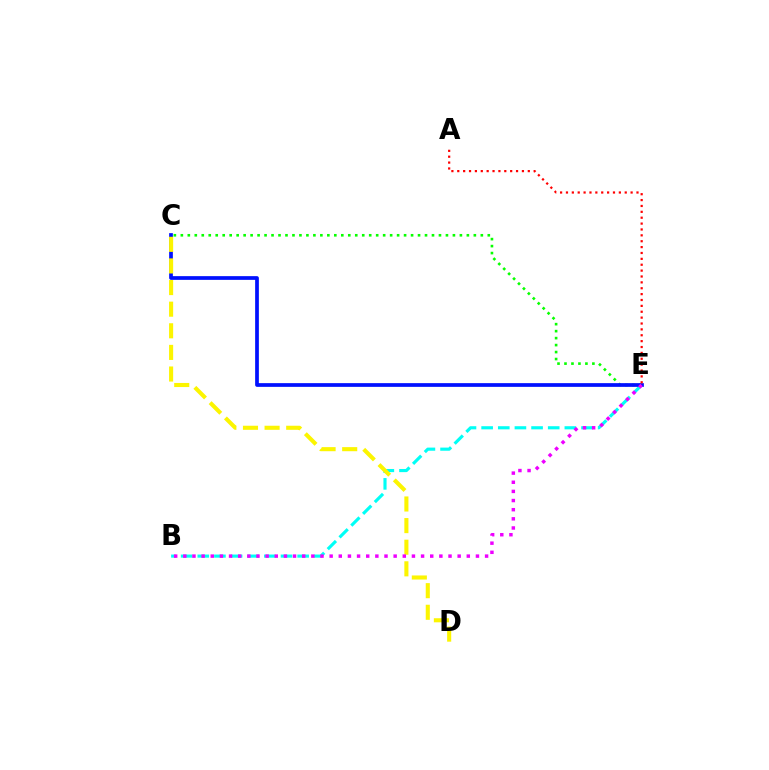{('C', 'E'): [{'color': '#08ff00', 'line_style': 'dotted', 'thickness': 1.9}, {'color': '#0010ff', 'line_style': 'solid', 'thickness': 2.68}], ('B', 'E'): [{'color': '#00fff6', 'line_style': 'dashed', 'thickness': 2.26}, {'color': '#ee00ff', 'line_style': 'dotted', 'thickness': 2.48}], ('A', 'E'): [{'color': '#ff0000', 'line_style': 'dotted', 'thickness': 1.6}], ('C', 'D'): [{'color': '#fcf500', 'line_style': 'dashed', 'thickness': 2.94}]}